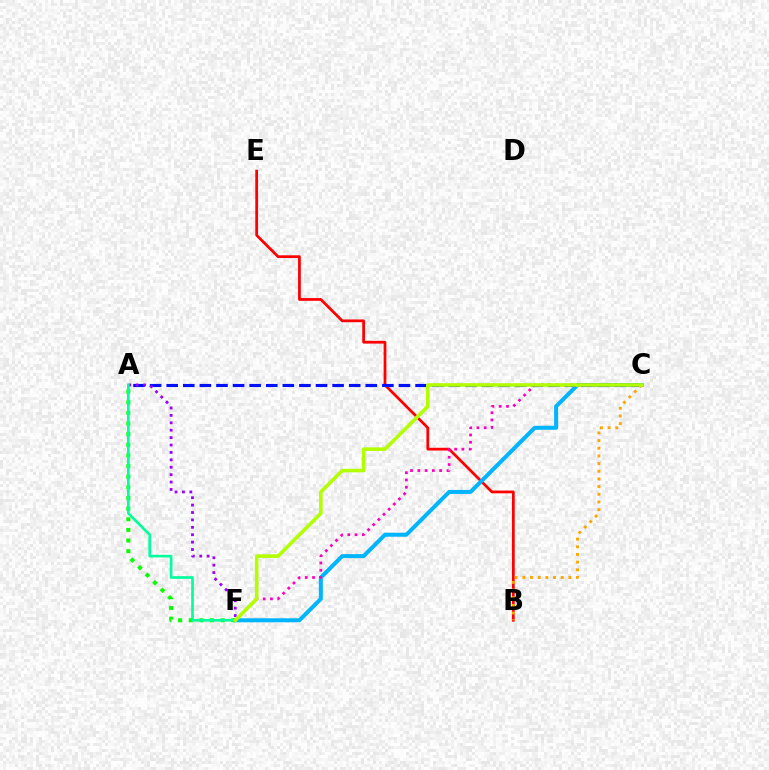{('B', 'E'): [{'color': '#ff0000', 'line_style': 'solid', 'thickness': 1.98}], ('C', 'F'): [{'color': '#00b5ff', 'line_style': 'solid', 'thickness': 2.89}, {'color': '#ff00bd', 'line_style': 'dotted', 'thickness': 1.98}, {'color': '#b3ff00', 'line_style': 'solid', 'thickness': 2.58}], ('A', 'F'): [{'color': '#08ff00', 'line_style': 'dotted', 'thickness': 2.89}, {'color': '#9b00ff', 'line_style': 'dotted', 'thickness': 2.01}, {'color': '#00ff9d', 'line_style': 'solid', 'thickness': 1.92}], ('A', 'C'): [{'color': '#0010ff', 'line_style': 'dashed', 'thickness': 2.25}], ('B', 'C'): [{'color': '#ffa500', 'line_style': 'dotted', 'thickness': 2.08}]}